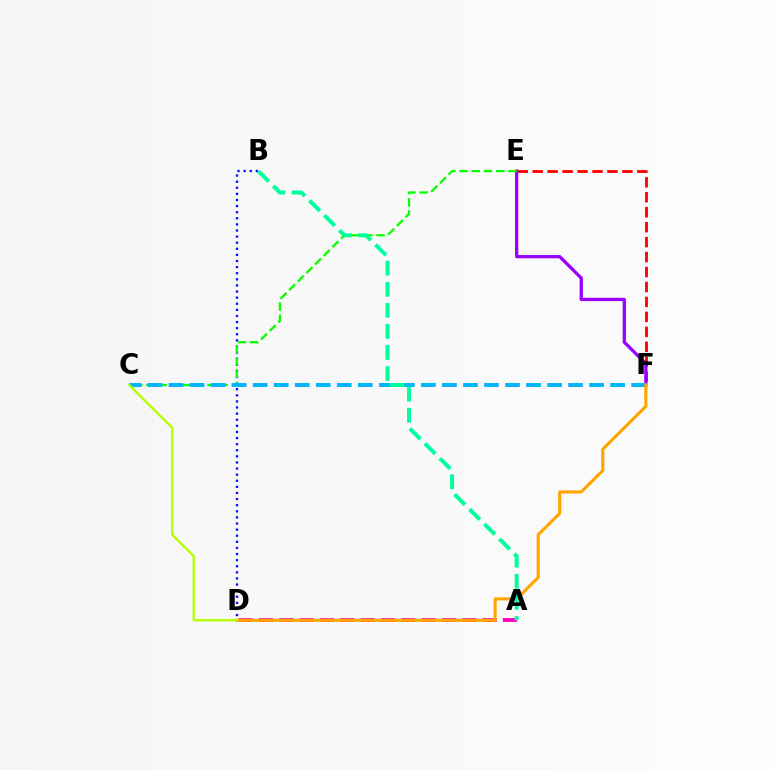{('E', 'F'): [{'color': '#ff0000', 'line_style': 'dashed', 'thickness': 2.03}, {'color': '#9b00ff', 'line_style': 'solid', 'thickness': 2.36}], ('B', 'D'): [{'color': '#0010ff', 'line_style': 'dotted', 'thickness': 1.66}], ('C', 'E'): [{'color': '#08ff00', 'line_style': 'dashed', 'thickness': 1.66}], ('C', 'F'): [{'color': '#00b5ff', 'line_style': 'dashed', 'thickness': 2.86}], ('A', 'D'): [{'color': '#ff00bd', 'line_style': 'dashed', 'thickness': 2.76}], ('D', 'F'): [{'color': '#ffa500', 'line_style': 'solid', 'thickness': 2.24}], ('A', 'B'): [{'color': '#00ff9d', 'line_style': 'dashed', 'thickness': 2.86}], ('C', 'D'): [{'color': '#b3ff00', 'line_style': 'solid', 'thickness': 1.66}]}